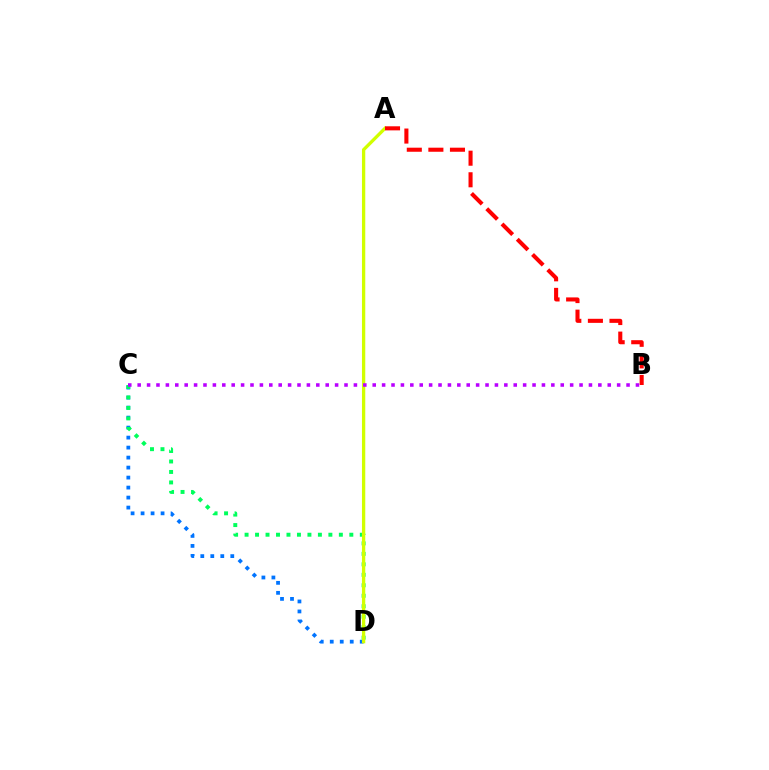{('C', 'D'): [{'color': '#0074ff', 'line_style': 'dotted', 'thickness': 2.72}, {'color': '#00ff5c', 'line_style': 'dotted', 'thickness': 2.85}], ('A', 'D'): [{'color': '#d1ff00', 'line_style': 'solid', 'thickness': 2.38}], ('A', 'B'): [{'color': '#ff0000', 'line_style': 'dashed', 'thickness': 2.93}], ('B', 'C'): [{'color': '#b900ff', 'line_style': 'dotted', 'thickness': 2.55}]}